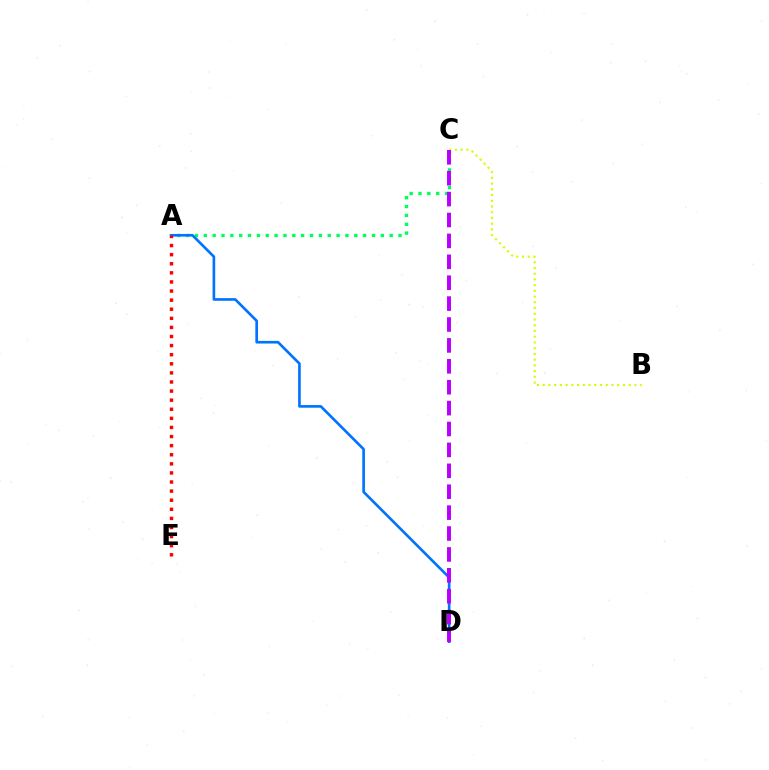{('A', 'C'): [{'color': '#00ff5c', 'line_style': 'dotted', 'thickness': 2.41}], ('B', 'C'): [{'color': '#d1ff00', 'line_style': 'dotted', 'thickness': 1.56}], ('A', 'D'): [{'color': '#0074ff', 'line_style': 'solid', 'thickness': 1.91}], ('C', 'D'): [{'color': '#b900ff', 'line_style': 'dashed', 'thickness': 2.84}], ('A', 'E'): [{'color': '#ff0000', 'line_style': 'dotted', 'thickness': 2.47}]}